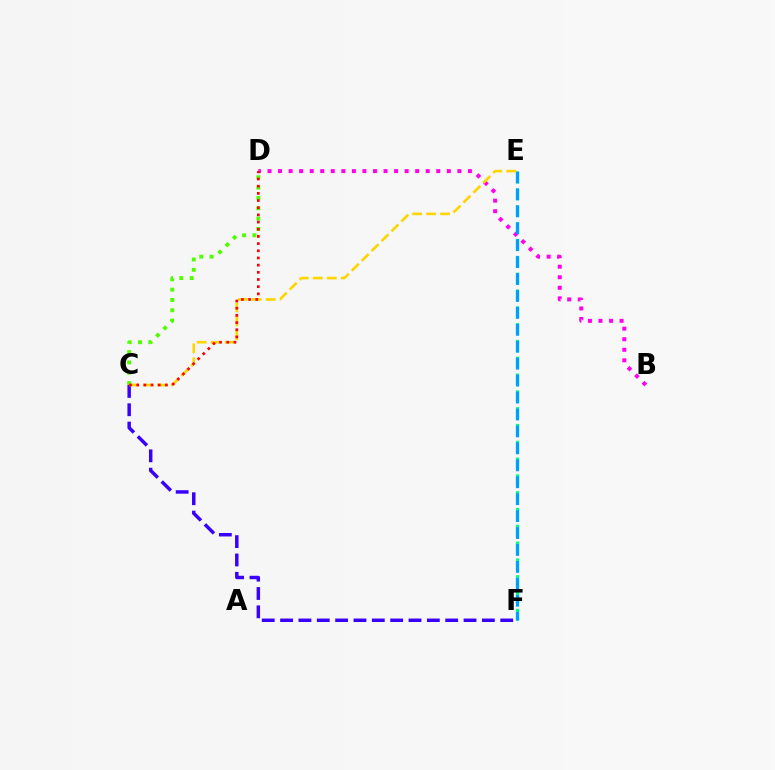{('C', 'F'): [{'color': '#3700ff', 'line_style': 'dashed', 'thickness': 2.49}], ('B', 'D'): [{'color': '#ff00ed', 'line_style': 'dotted', 'thickness': 2.87}], ('E', 'F'): [{'color': '#00ff86', 'line_style': 'dashed', 'thickness': 2.28}, {'color': '#009eff', 'line_style': 'dashed', 'thickness': 2.3}], ('C', 'E'): [{'color': '#ffd500', 'line_style': 'dashed', 'thickness': 1.9}], ('C', 'D'): [{'color': '#4fff00', 'line_style': 'dotted', 'thickness': 2.81}, {'color': '#ff0000', 'line_style': 'dotted', 'thickness': 1.95}]}